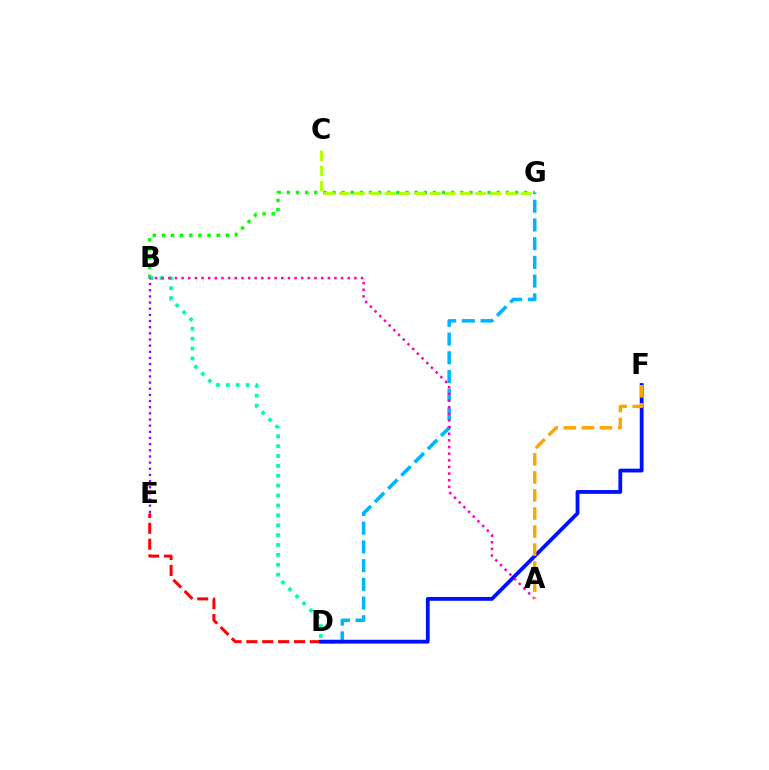{('B', 'E'): [{'color': '#9b00ff', 'line_style': 'dotted', 'thickness': 1.67}], ('B', 'G'): [{'color': '#08ff00', 'line_style': 'dotted', 'thickness': 2.48}], ('D', 'E'): [{'color': '#ff0000', 'line_style': 'dashed', 'thickness': 2.16}], ('C', 'G'): [{'color': '#b3ff00', 'line_style': 'dashed', 'thickness': 2.06}], ('B', 'D'): [{'color': '#00ff9d', 'line_style': 'dotted', 'thickness': 2.69}], ('D', 'G'): [{'color': '#00b5ff', 'line_style': 'dashed', 'thickness': 2.54}], ('D', 'F'): [{'color': '#0010ff', 'line_style': 'solid', 'thickness': 2.73}], ('A', 'B'): [{'color': '#ff00bd', 'line_style': 'dotted', 'thickness': 1.81}], ('A', 'F'): [{'color': '#ffa500', 'line_style': 'dashed', 'thickness': 2.45}]}